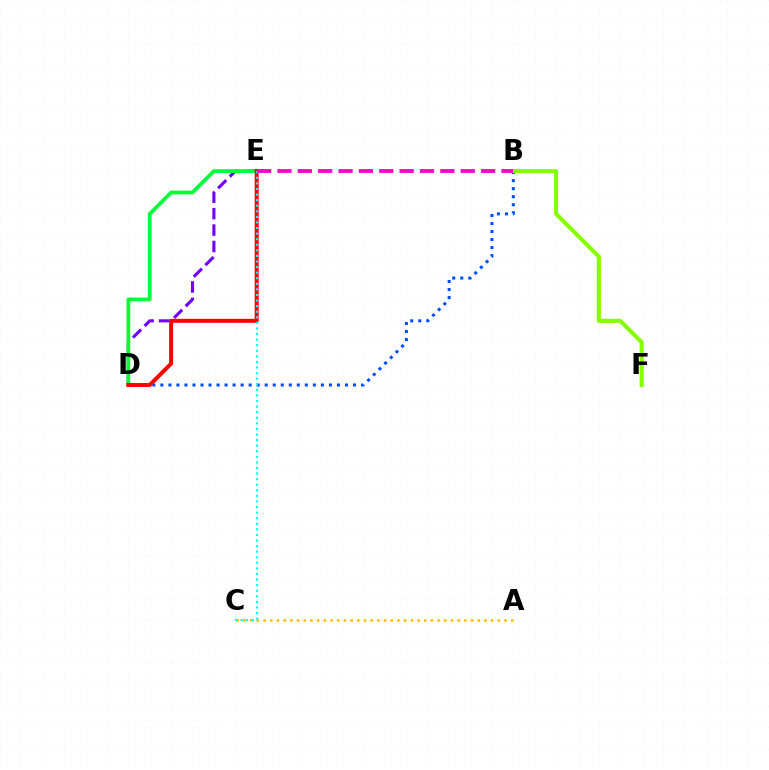{('A', 'C'): [{'color': '#ffbd00', 'line_style': 'dotted', 'thickness': 1.82}], ('D', 'E'): [{'color': '#7200ff', 'line_style': 'dashed', 'thickness': 2.23}, {'color': '#00ff39', 'line_style': 'solid', 'thickness': 2.7}, {'color': '#ff0000', 'line_style': 'solid', 'thickness': 2.86}], ('B', 'D'): [{'color': '#004bff', 'line_style': 'dotted', 'thickness': 2.18}], ('B', 'F'): [{'color': '#84ff00', 'line_style': 'solid', 'thickness': 2.95}], ('C', 'E'): [{'color': '#00fff6', 'line_style': 'dotted', 'thickness': 1.52}], ('B', 'E'): [{'color': '#ff00cf', 'line_style': 'dashed', 'thickness': 2.77}]}